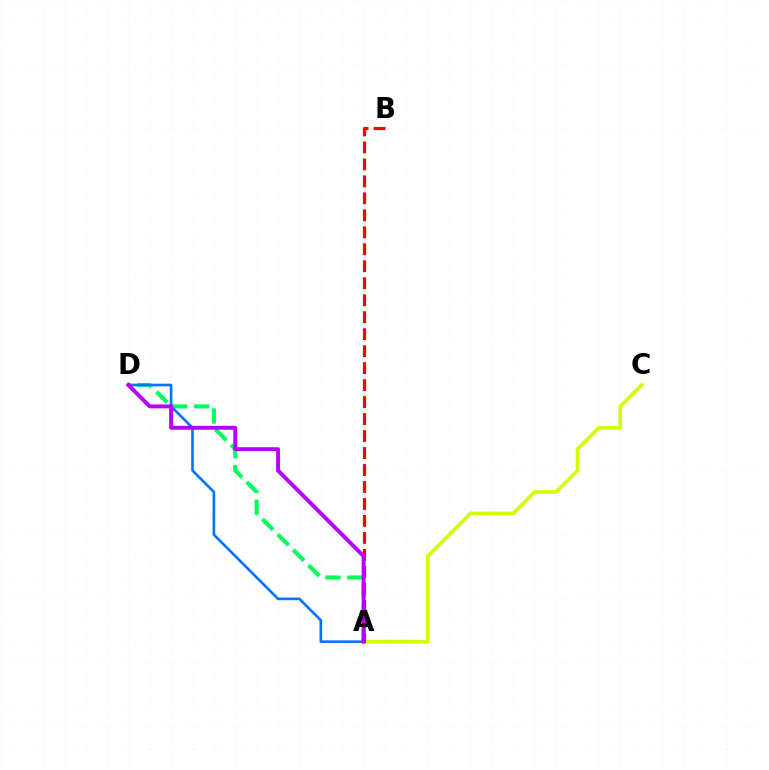{('A', 'C'): [{'color': '#d1ff00', 'line_style': 'solid', 'thickness': 2.62}], ('A', 'D'): [{'color': '#00ff5c', 'line_style': 'dashed', 'thickness': 2.96}, {'color': '#0074ff', 'line_style': 'solid', 'thickness': 1.91}, {'color': '#b900ff', 'line_style': 'solid', 'thickness': 2.83}], ('A', 'B'): [{'color': '#ff0000', 'line_style': 'dashed', 'thickness': 2.31}]}